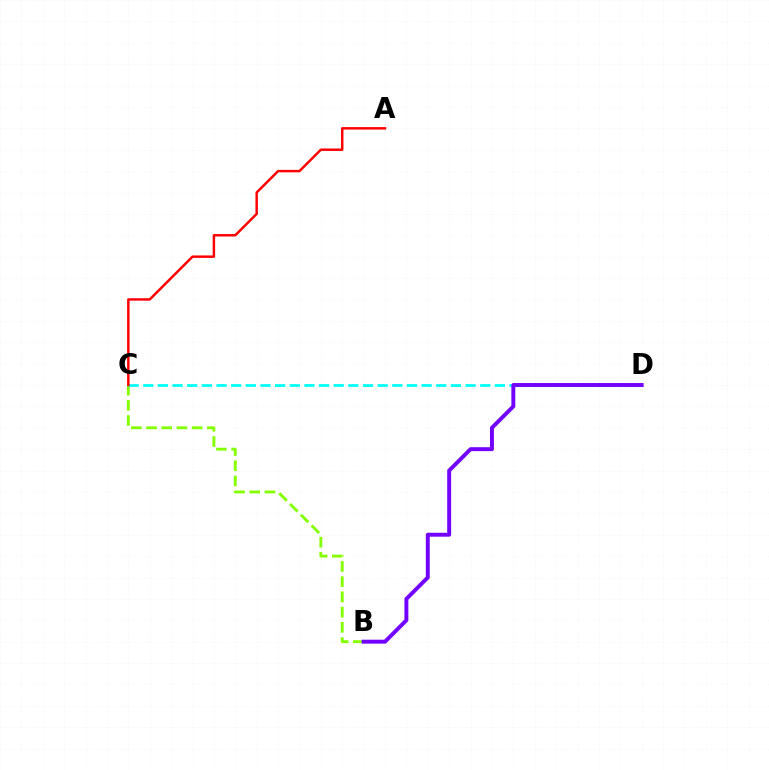{('B', 'C'): [{'color': '#84ff00', 'line_style': 'dashed', 'thickness': 2.07}], ('C', 'D'): [{'color': '#00fff6', 'line_style': 'dashed', 'thickness': 1.99}], ('B', 'D'): [{'color': '#7200ff', 'line_style': 'solid', 'thickness': 2.83}], ('A', 'C'): [{'color': '#ff0000', 'line_style': 'solid', 'thickness': 1.77}]}